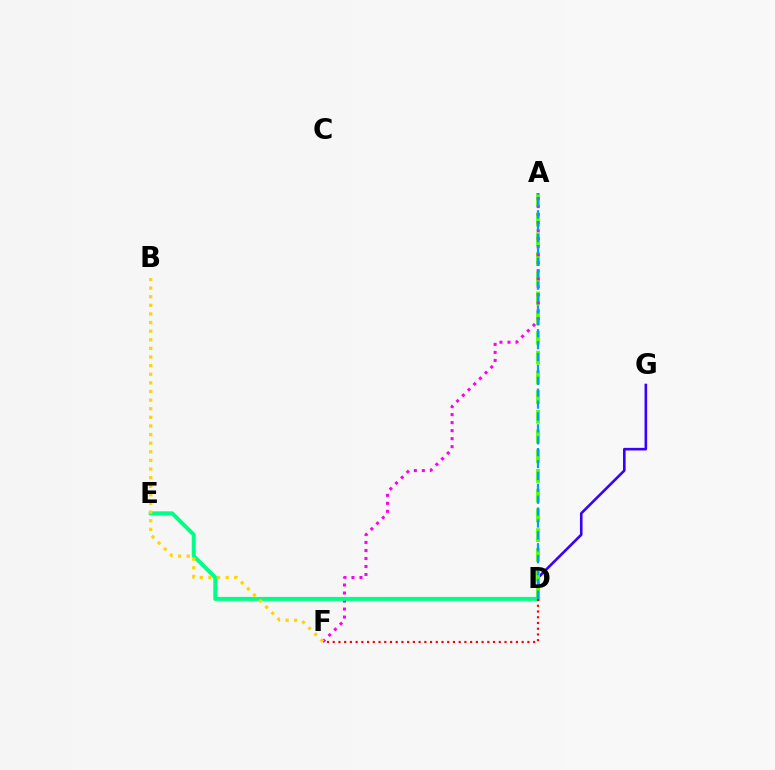{('D', 'G'): [{'color': '#3700ff', 'line_style': 'solid', 'thickness': 1.88}], ('A', 'D'): [{'color': '#4fff00', 'line_style': 'dashed', 'thickness': 2.68}, {'color': '#009eff', 'line_style': 'dashed', 'thickness': 1.62}], ('A', 'F'): [{'color': '#ff00ed', 'line_style': 'dotted', 'thickness': 2.18}], ('D', 'E'): [{'color': '#00ff86', 'line_style': 'solid', 'thickness': 2.86}], ('D', 'F'): [{'color': '#ff0000', 'line_style': 'dotted', 'thickness': 1.56}], ('B', 'F'): [{'color': '#ffd500', 'line_style': 'dotted', 'thickness': 2.34}]}